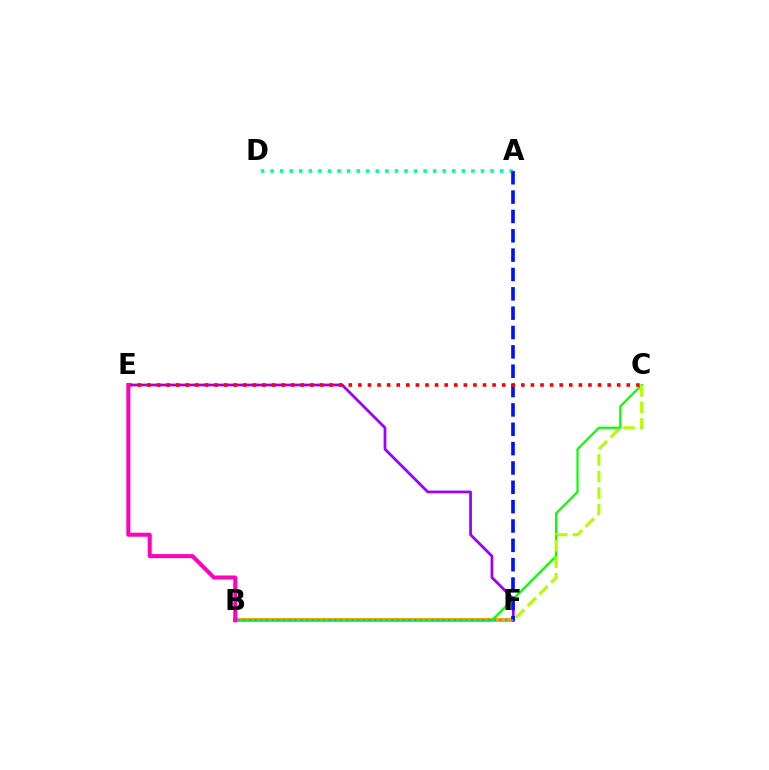{('B', 'F'): [{'color': '#ffa500', 'line_style': 'solid', 'thickness': 3.0}, {'color': '#00b5ff', 'line_style': 'dotted', 'thickness': 1.55}], ('B', 'C'): [{'color': '#08ff00', 'line_style': 'solid', 'thickness': 1.59}], ('E', 'F'): [{'color': '#9b00ff', 'line_style': 'solid', 'thickness': 1.98}], ('A', 'D'): [{'color': '#00ff9d', 'line_style': 'dotted', 'thickness': 2.6}], ('C', 'F'): [{'color': '#b3ff00', 'line_style': 'dashed', 'thickness': 2.25}], ('A', 'F'): [{'color': '#0010ff', 'line_style': 'dashed', 'thickness': 2.63}], ('C', 'E'): [{'color': '#ff0000', 'line_style': 'dotted', 'thickness': 2.6}], ('B', 'E'): [{'color': '#ff00bd', 'line_style': 'solid', 'thickness': 2.89}]}